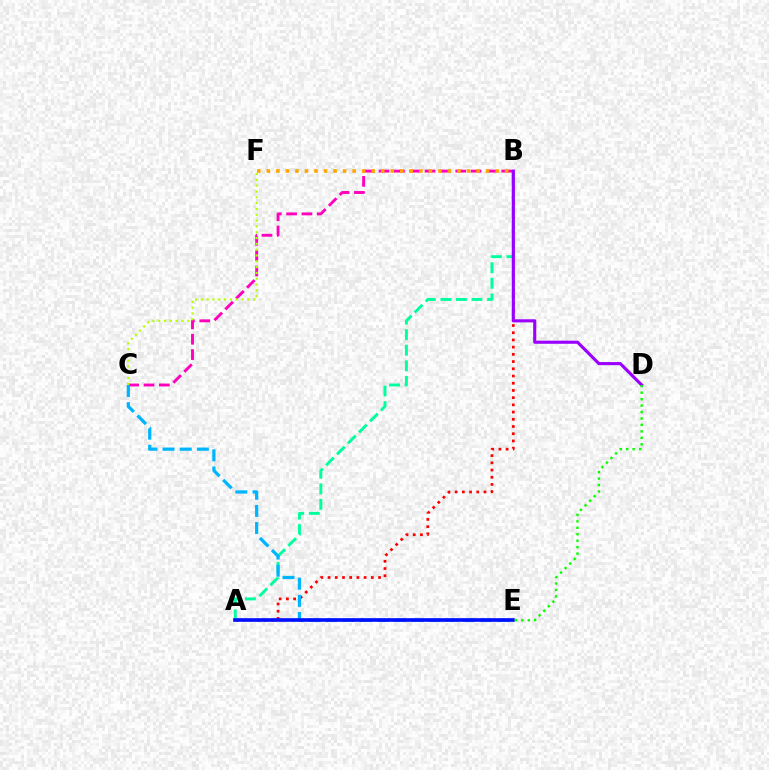{('B', 'C'): [{'color': '#ff00bd', 'line_style': 'dashed', 'thickness': 2.08}], ('A', 'B'): [{'color': '#ff0000', 'line_style': 'dotted', 'thickness': 1.96}, {'color': '#00ff9d', 'line_style': 'dashed', 'thickness': 2.11}], ('C', 'E'): [{'color': '#00b5ff', 'line_style': 'dashed', 'thickness': 2.33}], ('B', 'D'): [{'color': '#9b00ff', 'line_style': 'solid', 'thickness': 2.24}], ('A', 'E'): [{'color': '#0010ff', 'line_style': 'solid', 'thickness': 2.61}], ('D', 'E'): [{'color': '#08ff00', 'line_style': 'dotted', 'thickness': 1.75}], ('B', 'F'): [{'color': '#ffa500', 'line_style': 'dotted', 'thickness': 2.59}], ('C', 'F'): [{'color': '#b3ff00', 'line_style': 'dotted', 'thickness': 1.58}]}